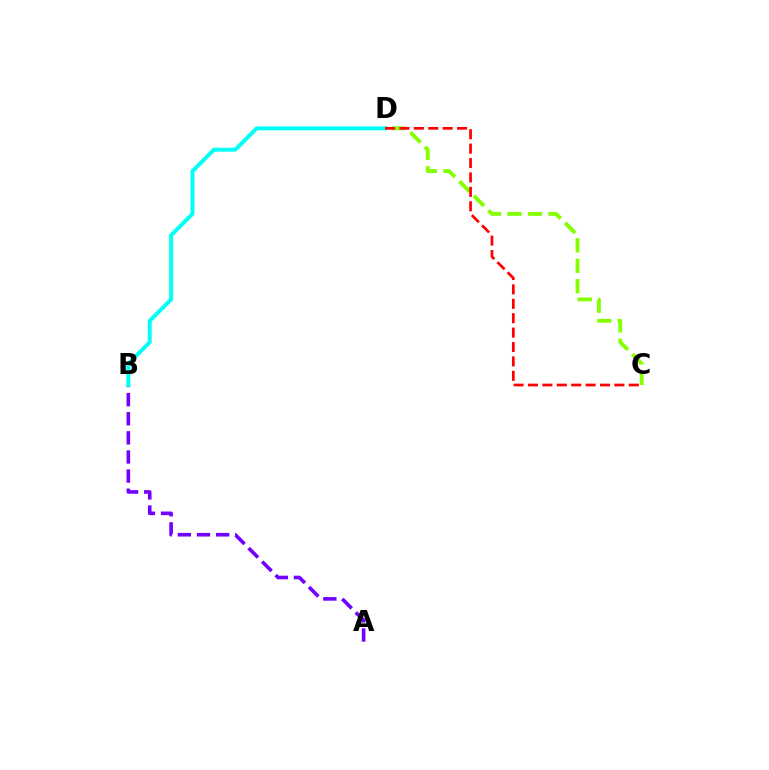{('A', 'B'): [{'color': '#7200ff', 'line_style': 'dashed', 'thickness': 2.6}], ('C', 'D'): [{'color': '#84ff00', 'line_style': 'dashed', 'thickness': 2.78}, {'color': '#ff0000', 'line_style': 'dashed', 'thickness': 1.96}], ('B', 'D'): [{'color': '#00fff6', 'line_style': 'solid', 'thickness': 2.84}]}